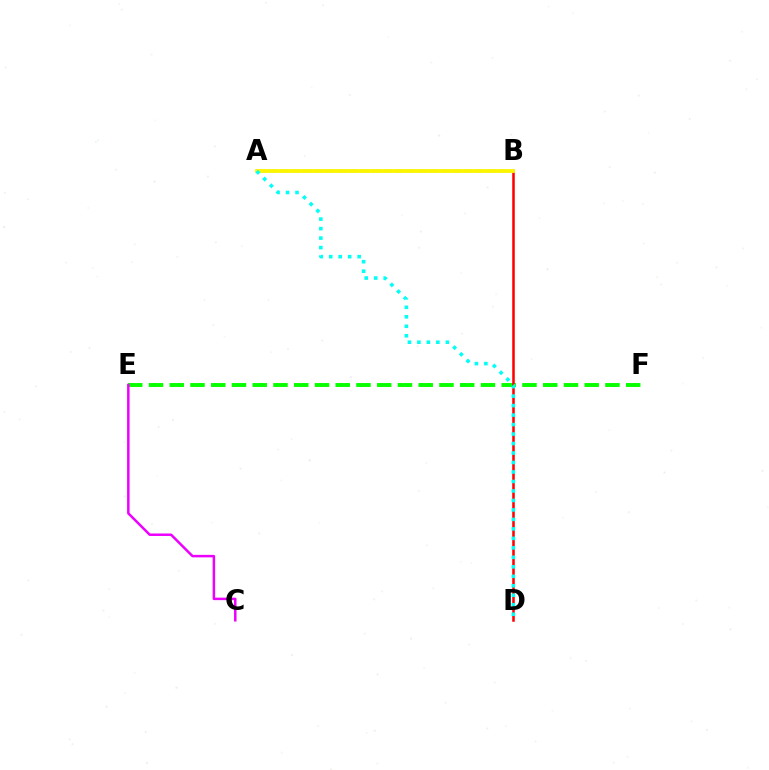{('E', 'F'): [{'color': '#08ff00', 'line_style': 'dashed', 'thickness': 2.82}], ('B', 'D'): [{'color': '#ff0000', 'line_style': 'solid', 'thickness': 1.83}], ('A', 'B'): [{'color': '#0010ff', 'line_style': 'dashed', 'thickness': 1.56}, {'color': '#fcf500', 'line_style': 'solid', 'thickness': 2.73}], ('A', 'D'): [{'color': '#00fff6', 'line_style': 'dotted', 'thickness': 2.58}], ('C', 'E'): [{'color': '#ee00ff', 'line_style': 'solid', 'thickness': 1.8}]}